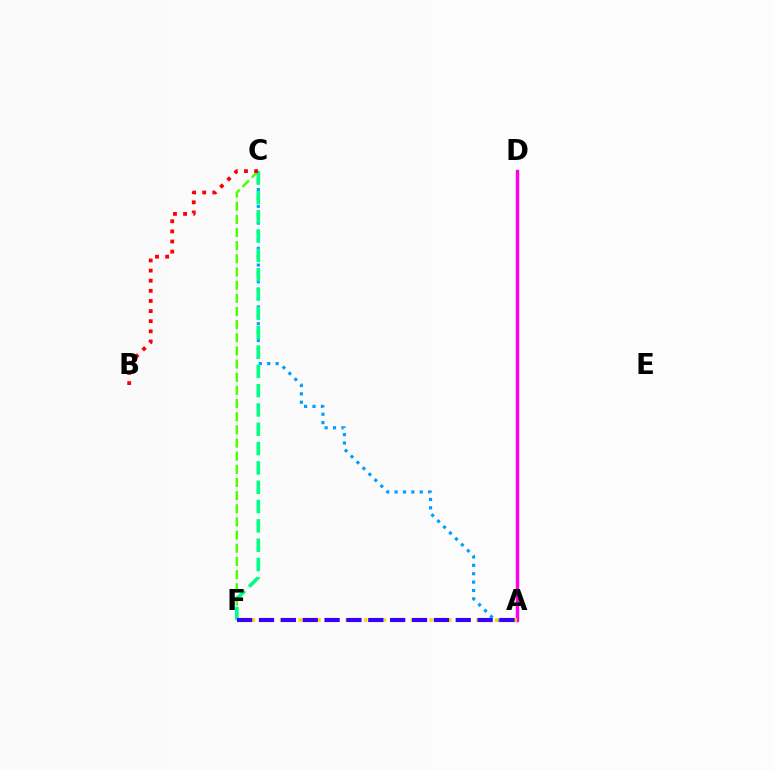{('C', 'F'): [{'color': '#4fff00', 'line_style': 'dashed', 'thickness': 1.79}, {'color': '#00ff86', 'line_style': 'dashed', 'thickness': 2.62}], ('A', 'C'): [{'color': '#009eff', 'line_style': 'dotted', 'thickness': 2.28}], ('A', 'D'): [{'color': '#ff00ed', 'line_style': 'solid', 'thickness': 2.45}], ('A', 'F'): [{'color': '#ffd500', 'line_style': 'dotted', 'thickness': 2.54}, {'color': '#3700ff', 'line_style': 'dashed', 'thickness': 2.97}], ('B', 'C'): [{'color': '#ff0000', 'line_style': 'dotted', 'thickness': 2.75}]}